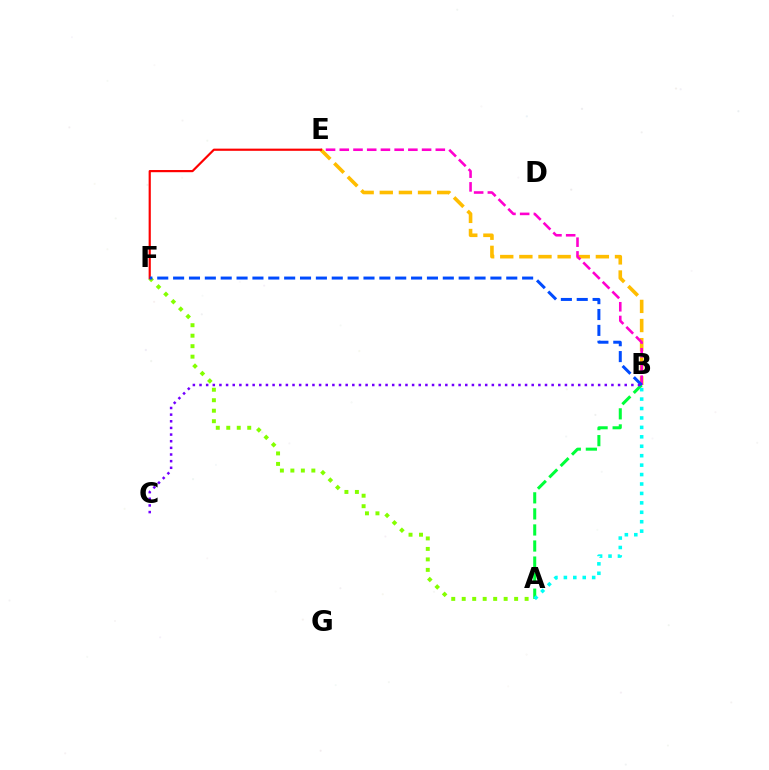{('B', 'E'): [{'color': '#ffbd00', 'line_style': 'dashed', 'thickness': 2.6}, {'color': '#ff00cf', 'line_style': 'dashed', 'thickness': 1.86}], ('A', 'B'): [{'color': '#00ff39', 'line_style': 'dashed', 'thickness': 2.18}, {'color': '#00fff6', 'line_style': 'dotted', 'thickness': 2.56}], ('A', 'F'): [{'color': '#84ff00', 'line_style': 'dotted', 'thickness': 2.85}], ('E', 'F'): [{'color': '#ff0000', 'line_style': 'solid', 'thickness': 1.57}], ('B', 'F'): [{'color': '#004bff', 'line_style': 'dashed', 'thickness': 2.16}], ('B', 'C'): [{'color': '#7200ff', 'line_style': 'dotted', 'thickness': 1.81}]}